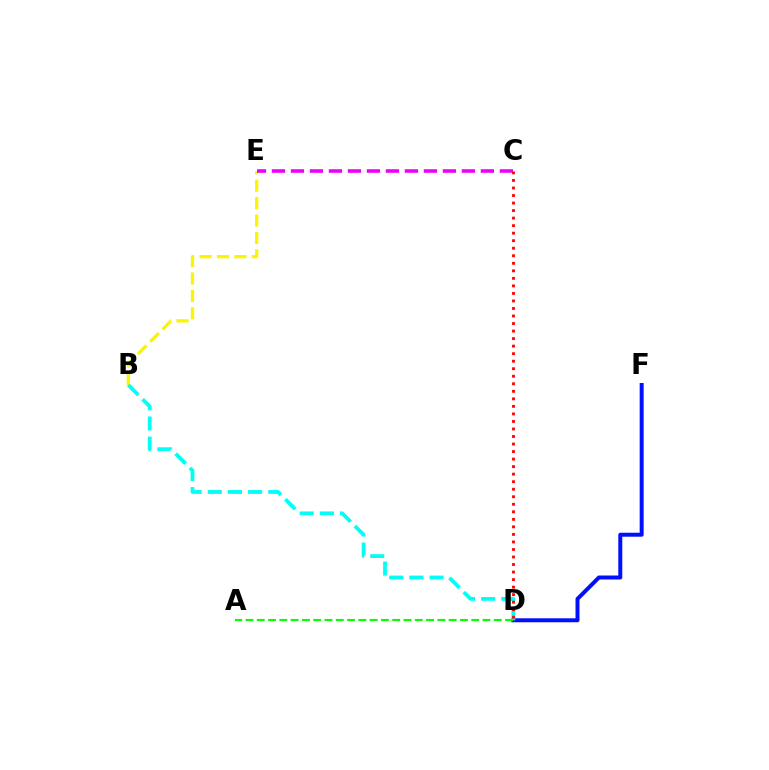{('B', 'E'): [{'color': '#fcf500', 'line_style': 'dashed', 'thickness': 2.37}], ('D', 'F'): [{'color': '#0010ff', 'line_style': 'solid', 'thickness': 2.86}], ('C', 'E'): [{'color': '#ee00ff', 'line_style': 'dashed', 'thickness': 2.58}], ('B', 'D'): [{'color': '#00fff6', 'line_style': 'dashed', 'thickness': 2.74}], ('C', 'D'): [{'color': '#ff0000', 'line_style': 'dotted', 'thickness': 2.05}], ('A', 'D'): [{'color': '#08ff00', 'line_style': 'dashed', 'thickness': 1.53}]}